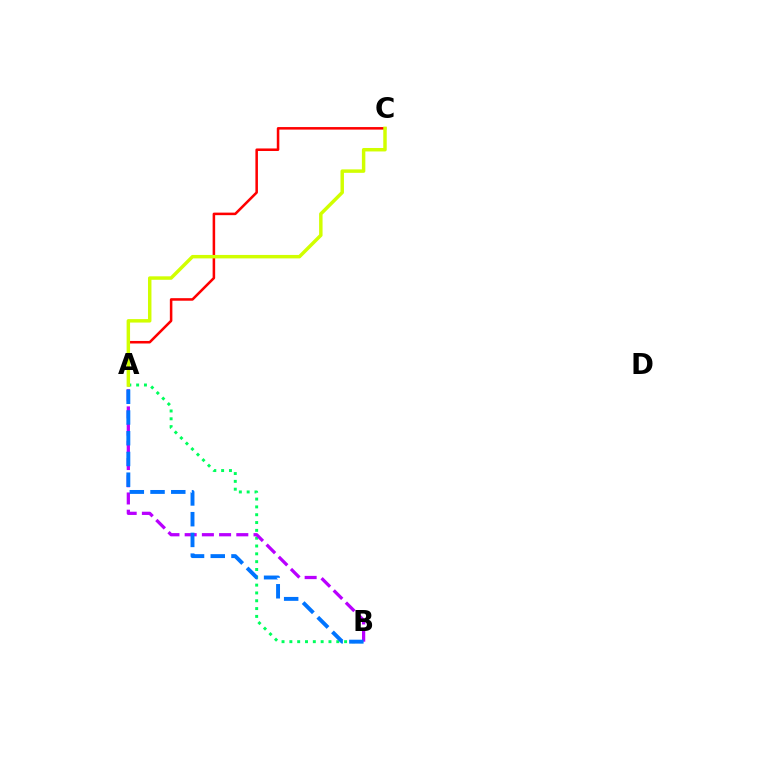{('A', 'B'): [{'color': '#00ff5c', 'line_style': 'dotted', 'thickness': 2.13}, {'color': '#b900ff', 'line_style': 'dashed', 'thickness': 2.34}, {'color': '#0074ff', 'line_style': 'dashed', 'thickness': 2.82}], ('A', 'C'): [{'color': '#ff0000', 'line_style': 'solid', 'thickness': 1.83}, {'color': '#d1ff00', 'line_style': 'solid', 'thickness': 2.49}]}